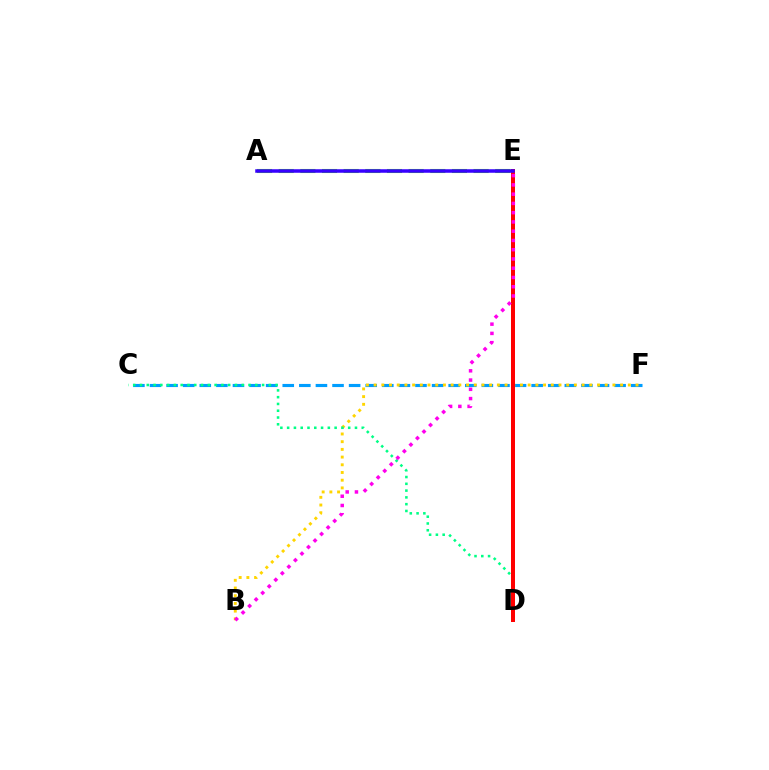{('C', 'F'): [{'color': '#009eff', 'line_style': 'dashed', 'thickness': 2.25}], ('B', 'F'): [{'color': '#ffd500', 'line_style': 'dotted', 'thickness': 2.09}], ('C', 'D'): [{'color': '#00ff86', 'line_style': 'dotted', 'thickness': 1.84}], ('A', 'E'): [{'color': '#4fff00', 'line_style': 'dashed', 'thickness': 2.94}, {'color': '#3700ff', 'line_style': 'solid', 'thickness': 2.53}], ('D', 'E'): [{'color': '#ff0000', 'line_style': 'solid', 'thickness': 2.87}], ('B', 'E'): [{'color': '#ff00ed', 'line_style': 'dotted', 'thickness': 2.51}]}